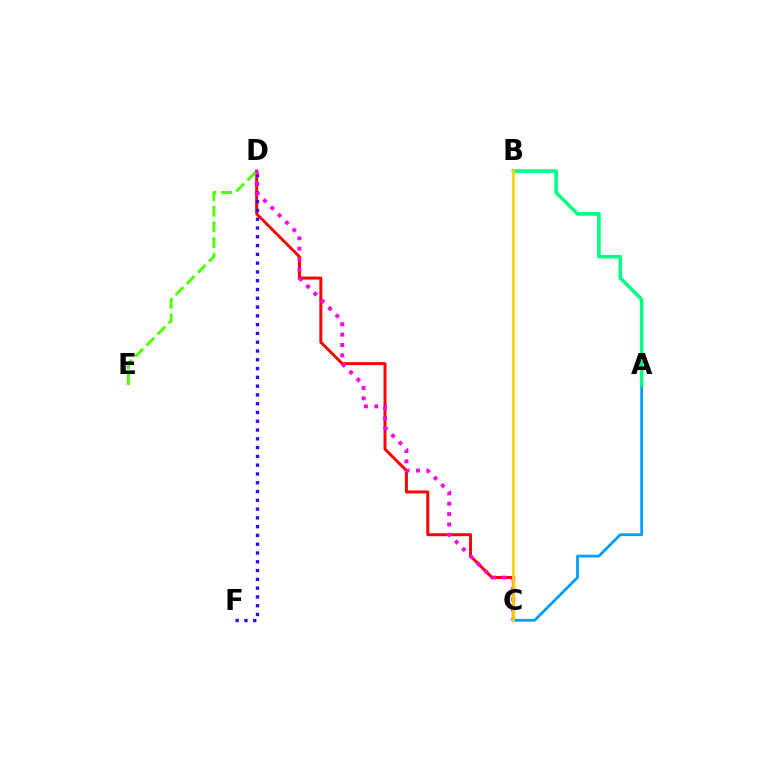{('C', 'D'): [{'color': '#ff0000', 'line_style': 'solid', 'thickness': 2.13}, {'color': '#ff00ed', 'line_style': 'dotted', 'thickness': 2.82}], ('A', 'C'): [{'color': '#009eff', 'line_style': 'solid', 'thickness': 2.02}], ('D', 'F'): [{'color': '#3700ff', 'line_style': 'dotted', 'thickness': 2.39}], ('A', 'B'): [{'color': '#00ff86', 'line_style': 'solid', 'thickness': 2.58}], ('D', 'E'): [{'color': '#4fff00', 'line_style': 'dashed', 'thickness': 2.13}], ('B', 'C'): [{'color': '#ffd500', 'line_style': 'solid', 'thickness': 1.96}]}